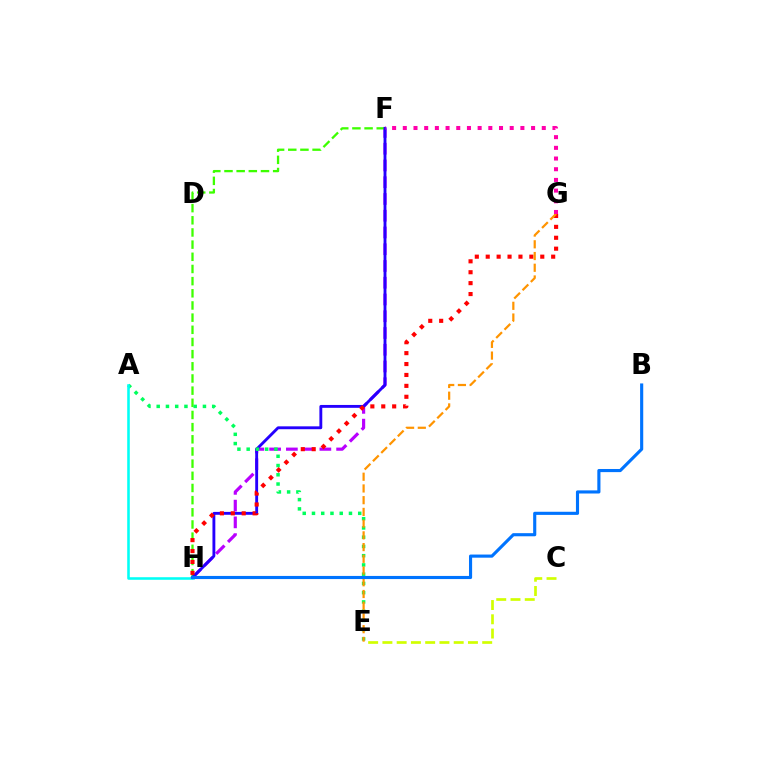{('F', 'H'): [{'color': '#b900ff', 'line_style': 'dashed', 'thickness': 2.28}, {'color': '#3dff00', 'line_style': 'dashed', 'thickness': 1.65}, {'color': '#2500ff', 'line_style': 'solid', 'thickness': 2.07}], ('C', 'E'): [{'color': '#d1ff00', 'line_style': 'dashed', 'thickness': 1.94}], ('A', 'E'): [{'color': '#00ff5c', 'line_style': 'dotted', 'thickness': 2.51}], ('A', 'H'): [{'color': '#00fff6', 'line_style': 'solid', 'thickness': 1.85}], ('G', 'H'): [{'color': '#ff0000', 'line_style': 'dotted', 'thickness': 2.96}], ('E', 'G'): [{'color': '#ff9400', 'line_style': 'dashed', 'thickness': 1.59}], ('B', 'H'): [{'color': '#0074ff', 'line_style': 'solid', 'thickness': 2.25}], ('F', 'G'): [{'color': '#ff00ac', 'line_style': 'dotted', 'thickness': 2.9}]}